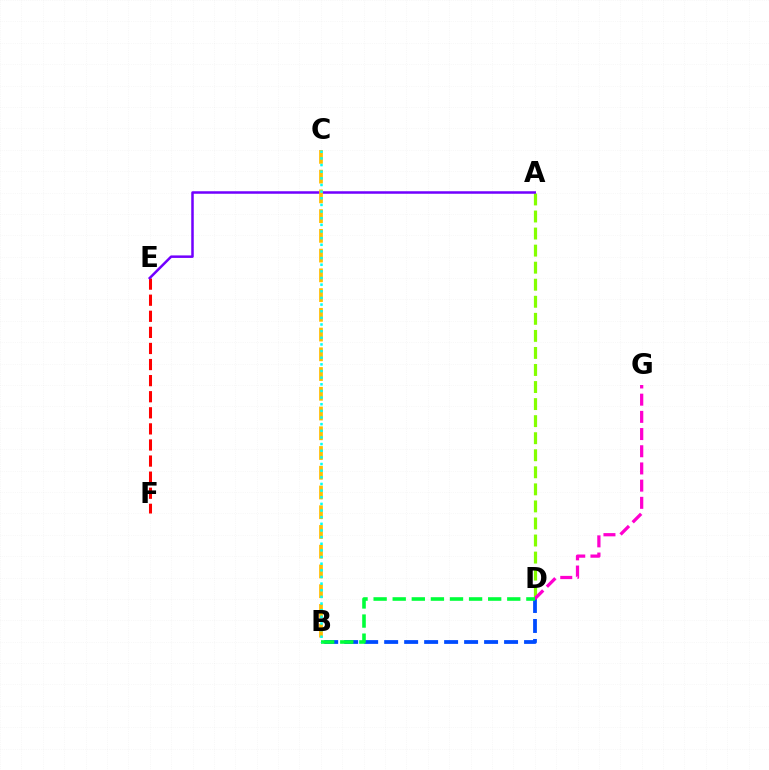{('A', 'D'): [{'color': '#84ff00', 'line_style': 'dashed', 'thickness': 2.32}], ('E', 'F'): [{'color': '#ff0000', 'line_style': 'dashed', 'thickness': 2.19}], ('B', 'D'): [{'color': '#004bff', 'line_style': 'dashed', 'thickness': 2.71}, {'color': '#00ff39', 'line_style': 'dashed', 'thickness': 2.59}], ('A', 'E'): [{'color': '#7200ff', 'line_style': 'solid', 'thickness': 1.81}], ('B', 'C'): [{'color': '#ffbd00', 'line_style': 'dashed', 'thickness': 2.68}, {'color': '#00fff6', 'line_style': 'dotted', 'thickness': 1.81}], ('D', 'G'): [{'color': '#ff00cf', 'line_style': 'dashed', 'thickness': 2.34}]}